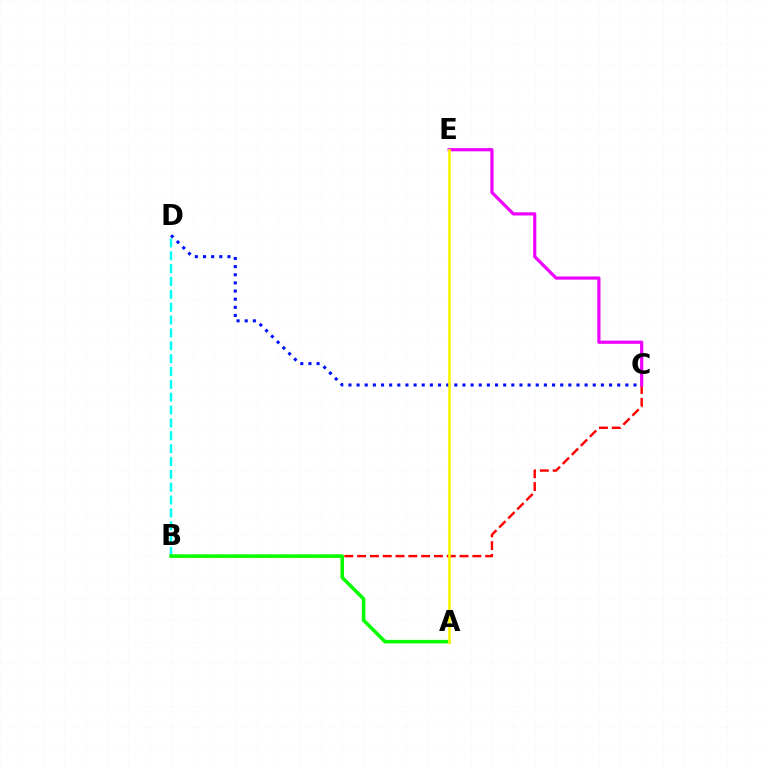{('B', 'D'): [{'color': '#00fff6', 'line_style': 'dashed', 'thickness': 1.75}], ('B', 'C'): [{'color': '#ff0000', 'line_style': 'dashed', 'thickness': 1.74}], ('C', 'E'): [{'color': '#ee00ff', 'line_style': 'solid', 'thickness': 2.3}], ('C', 'D'): [{'color': '#0010ff', 'line_style': 'dotted', 'thickness': 2.21}], ('A', 'B'): [{'color': '#08ff00', 'line_style': 'solid', 'thickness': 2.56}], ('A', 'E'): [{'color': '#fcf500', 'line_style': 'solid', 'thickness': 1.9}]}